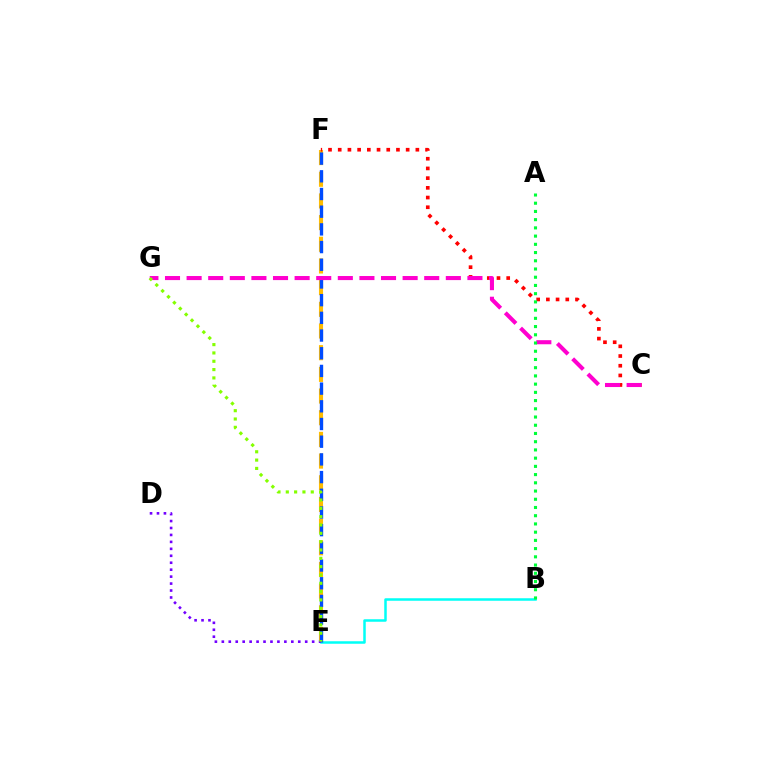{('B', 'E'): [{'color': '#00fff6', 'line_style': 'solid', 'thickness': 1.8}], ('E', 'F'): [{'color': '#ffbd00', 'line_style': 'dashed', 'thickness': 2.95}, {'color': '#004bff', 'line_style': 'dashed', 'thickness': 2.4}], ('C', 'F'): [{'color': '#ff0000', 'line_style': 'dotted', 'thickness': 2.64}], ('C', 'G'): [{'color': '#ff00cf', 'line_style': 'dashed', 'thickness': 2.93}], ('D', 'E'): [{'color': '#7200ff', 'line_style': 'dotted', 'thickness': 1.89}], ('A', 'B'): [{'color': '#00ff39', 'line_style': 'dotted', 'thickness': 2.23}], ('E', 'G'): [{'color': '#84ff00', 'line_style': 'dotted', 'thickness': 2.26}]}